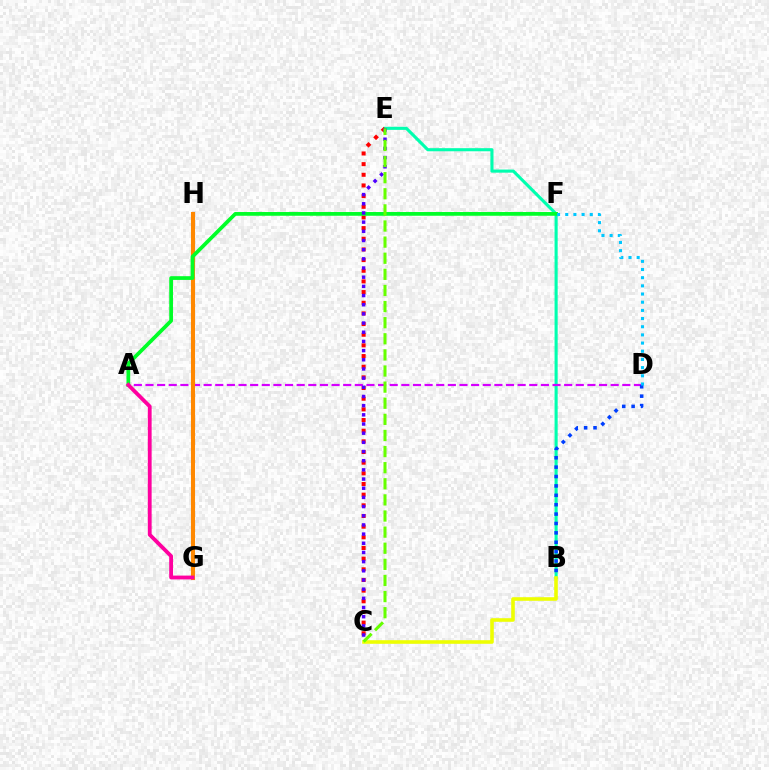{('B', 'E'): [{'color': '#00ffaf', 'line_style': 'solid', 'thickness': 2.23}], ('A', 'D'): [{'color': '#d600ff', 'line_style': 'dashed', 'thickness': 1.58}], ('G', 'H'): [{'color': '#ff8800', 'line_style': 'solid', 'thickness': 2.94}], ('B', 'C'): [{'color': '#eeff00', 'line_style': 'solid', 'thickness': 2.58}], ('C', 'E'): [{'color': '#ff0000', 'line_style': 'dotted', 'thickness': 2.9}, {'color': '#4f00ff', 'line_style': 'dotted', 'thickness': 2.49}, {'color': '#66ff00', 'line_style': 'dashed', 'thickness': 2.19}], ('A', 'F'): [{'color': '#00ff27', 'line_style': 'solid', 'thickness': 2.69}], ('B', 'D'): [{'color': '#003fff', 'line_style': 'dotted', 'thickness': 2.55}], ('D', 'F'): [{'color': '#00c7ff', 'line_style': 'dotted', 'thickness': 2.22}], ('A', 'G'): [{'color': '#ff00a0', 'line_style': 'solid', 'thickness': 2.75}]}